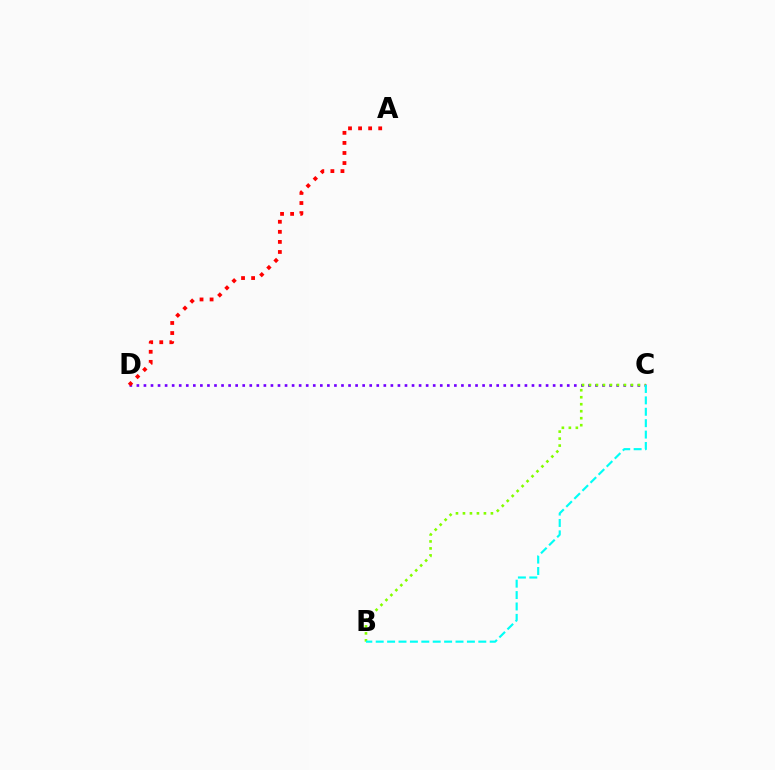{('C', 'D'): [{'color': '#7200ff', 'line_style': 'dotted', 'thickness': 1.92}], ('A', 'D'): [{'color': '#ff0000', 'line_style': 'dotted', 'thickness': 2.74}], ('B', 'C'): [{'color': '#84ff00', 'line_style': 'dotted', 'thickness': 1.9}, {'color': '#00fff6', 'line_style': 'dashed', 'thickness': 1.55}]}